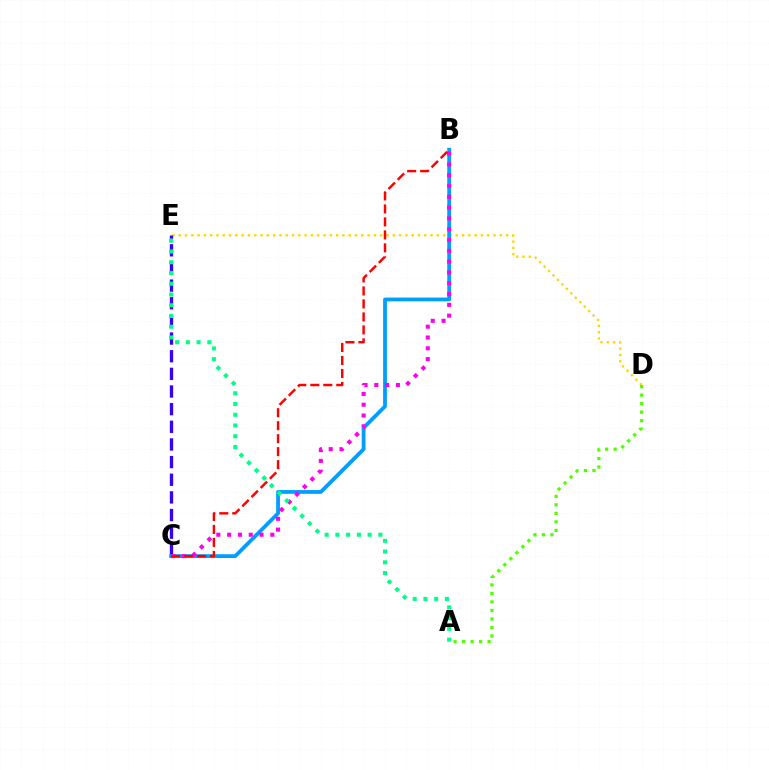{('D', 'E'): [{'color': '#ffd500', 'line_style': 'dotted', 'thickness': 1.71}], ('C', 'E'): [{'color': '#3700ff', 'line_style': 'dashed', 'thickness': 2.4}], ('B', 'C'): [{'color': '#009eff', 'line_style': 'solid', 'thickness': 2.72}, {'color': '#ff00ed', 'line_style': 'dotted', 'thickness': 2.94}, {'color': '#ff0000', 'line_style': 'dashed', 'thickness': 1.76}], ('A', 'D'): [{'color': '#4fff00', 'line_style': 'dotted', 'thickness': 2.31}], ('A', 'E'): [{'color': '#00ff86', 'line_style': 'dotted', 'thickness': 2.92}]}